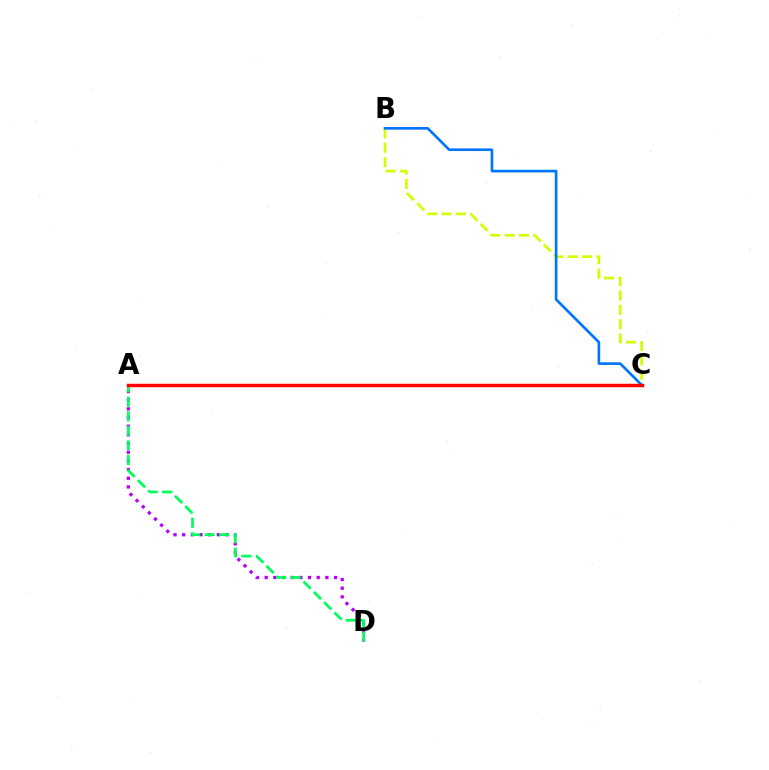{('A', 'D'): [{'color': '#b900ff', 'line_style': 'dotted', 'thickness': 2.36}, {'color': '#00ff5c', 'line_style': 'dashed', 'thickness': 1.98}], ('B', 'C'): [{'color': '#d1ff00', 'line_style': 'dashed', 'thickness': 1.95}, {'color': '#0074ff', 'line_style': 'solid', 'thickness': 1.9}], ('A', 'C'): [{'color': '#ff0000', 'line_style': 'solid', 'thickness': 2.49}]}